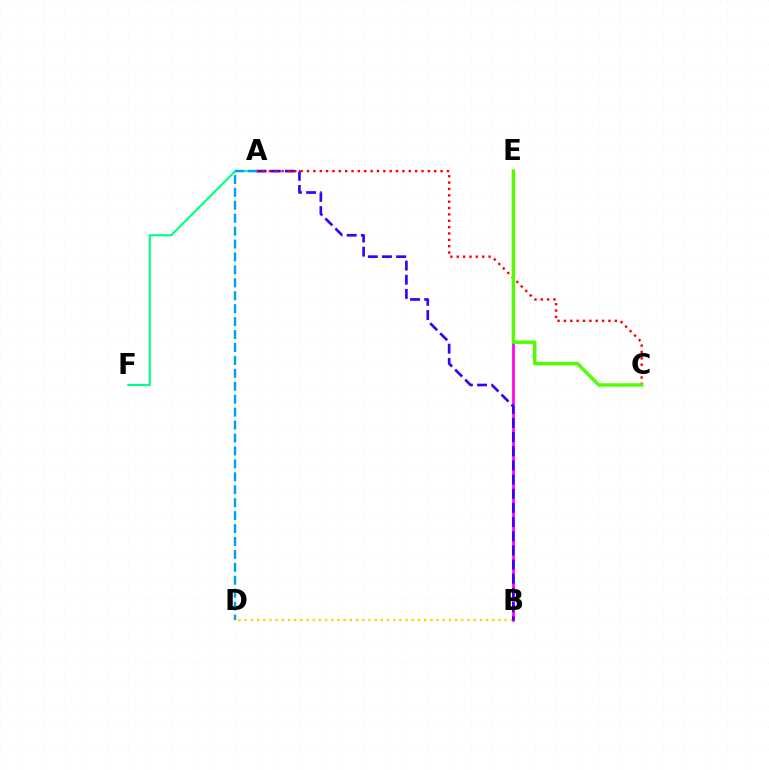{('B', 'D'): [{'color': '#ffd500', 'line_style': 'dotted', 'thickness': 1.68}], ('B', 'E'): [{'color': '#ff00ed', 'line_style': 'solid', 'thickness': 1.95}], ('A', 'F'): [{'color': '#00ff86', 'line_style': 'solid', 'thickness': 1.56}], ('A', 'B'): [{'color': '#3700ff', 'line_style': 'dashed', 'thickness': 1.92}], ('A', 'C'): [{'color': '#ff0000', 'line_style': 'dotted', 'thickness': 1.73}], ('C', 'E'): [{'color': '#4fff00', 'line_style': 'solid', 'thickness': 2.47}], ('A', 'D'): [{'color': '#009eff', 'line_style': 'dashed', 'thickness': 1.76}]}